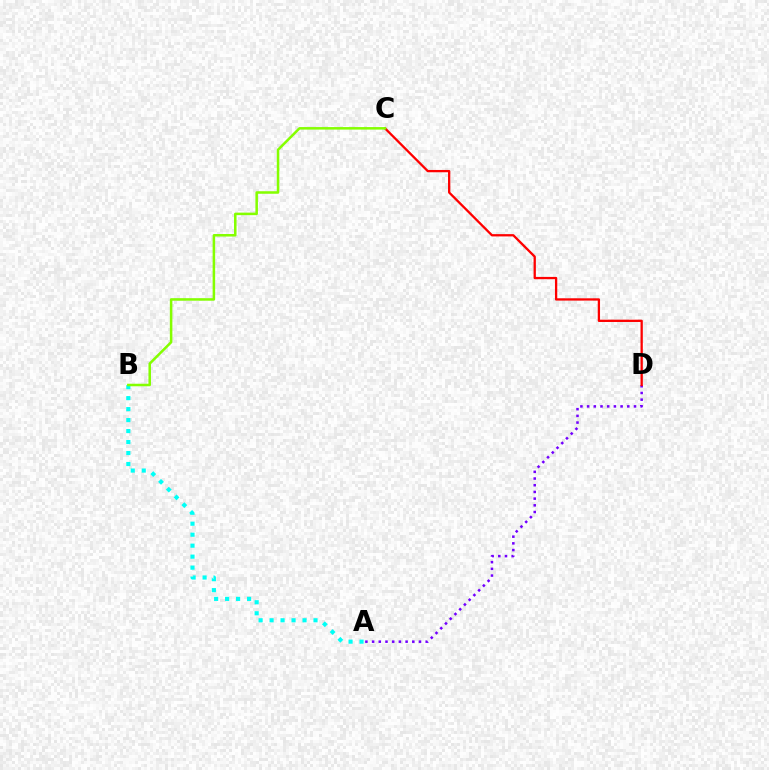{('A', 'B'): [{'color': '#00fff6', 'line_style': 'dotted', 'thickness': 2.98}], ('A', 'D'): [{'color': '#7200ff', 'line_style': 'dotted', 'thickness': 1.82}], ('C', 'D'): [{'color': '#ff0000', 'line_style': 'solid', 'thickness': 1.65}], ('B', 'C'): [{'color': '#84ff00', 'line_style': 'solid', 'thickness': 1.82}]}